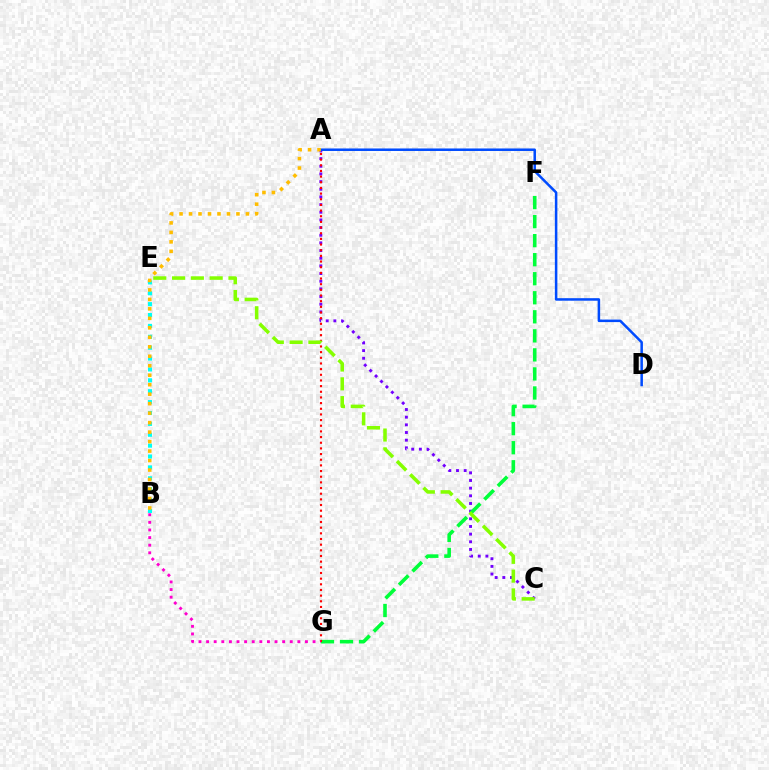{('A', 'C'): [{'color': '#7200ff', 'line_style': 'dotted', 'thickness': 2.08}], ('F', 'G'): [{'color': '#00ff39', 'line_style': 'dashed', 'thickness': 2.59}], ('A', 'D'): [{'color': '#004bff', 'line_style': 'solid', 'thickness': 1.81}], ('A', 'G'): [{'color': '#ff0000', 'line_style': 'dotted', 'thickness': 1.54}], ('B', 'G'): [{'color': '#ff00cf', 'line_style': 'dotted', 'thickness': 2.07}], ('B', 'E'): [{'color': '#00fff6', 'line_style': 'dotted', 'thickness': 2.96}], ('A', 'B'): [{'color': '#ffbd00', 'line_style': 'dotted', 'thickness': 2.58}], ('C', 'E'): [{'color': '#84ff00', 'line_style': 'dashed', 'thickness': 2.55}]}